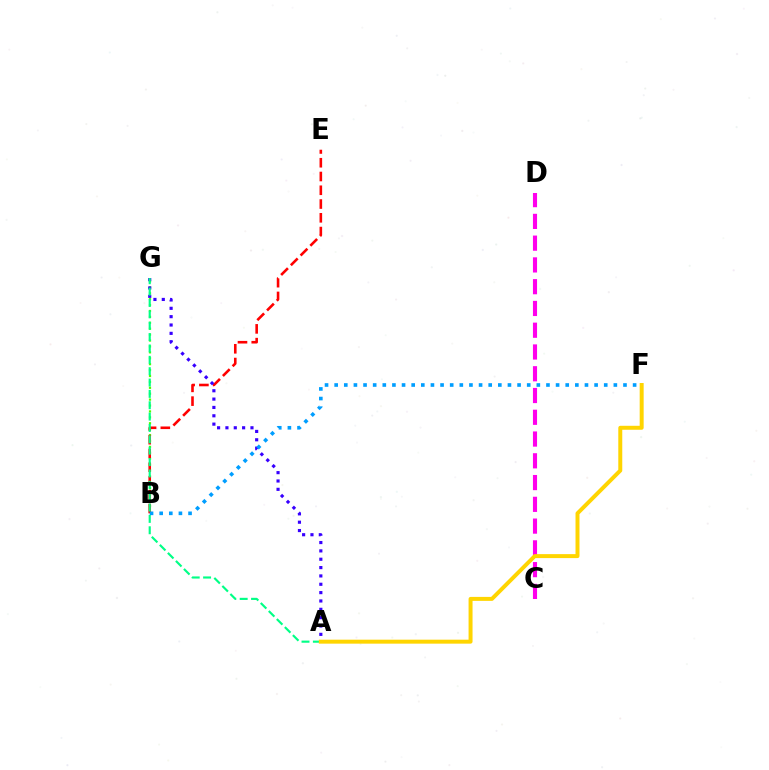{('C', 'D'): [{'color': '#ff00ed', 'line_style': 'dashed', 'thickness': 2.96}], ('B', 'G'): [{'color': '#4fff00', 'line_style': 'dotted', 'thickness': 1.61}], ('B', 'E'): [{'color': '#ff0000', 'line_style': 'dashed', 'thickness': 1.87}], ('A', 'G'): [{'color': '#3700ff', 'line_style': 'dotted', 'thickness': 2.27}, {'color': '#00ff86', 'line_style': 'dashed', 'thickness': 1.54}], ('B', 'F'): [{'color': '#009eff', 'line_style': 'dotted', 'thickness': 2.62}], ('A', 'F'): [{'color': '#ffd500', 'line_style': 'solid', 'thickness': 2.86}]}